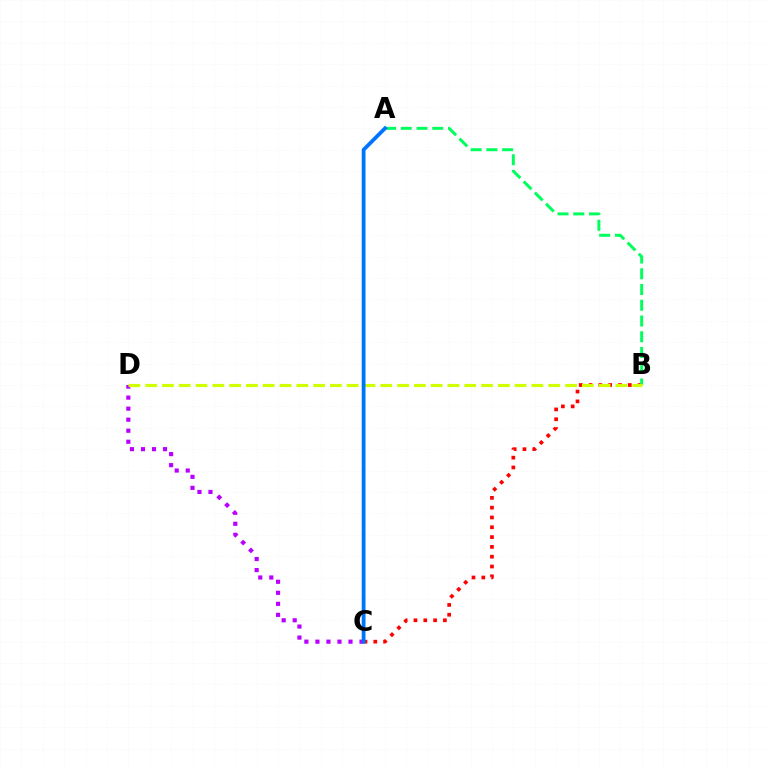{('C', 'D'): [{'color': '#b900ff', 'line_style': 'dotted', 'thickness': 3.0}], ('B', 'C'): [{'color': '#ff0000', 'line_style': 'dotted', 'thickness': 2.67}], ('A', 'B'): [{'color': '#00ff5c', 'line_style': 'dashed', 'thickness': 2.14}], ('B', 'D'): [{'color': '#d1ff00', 'line_style': 'dashed', 'thickness': 2.28}], ('A', 'C'): [{'color': '#0074ff', 'line_style': 'solid', 'thickness': 2.73}]}